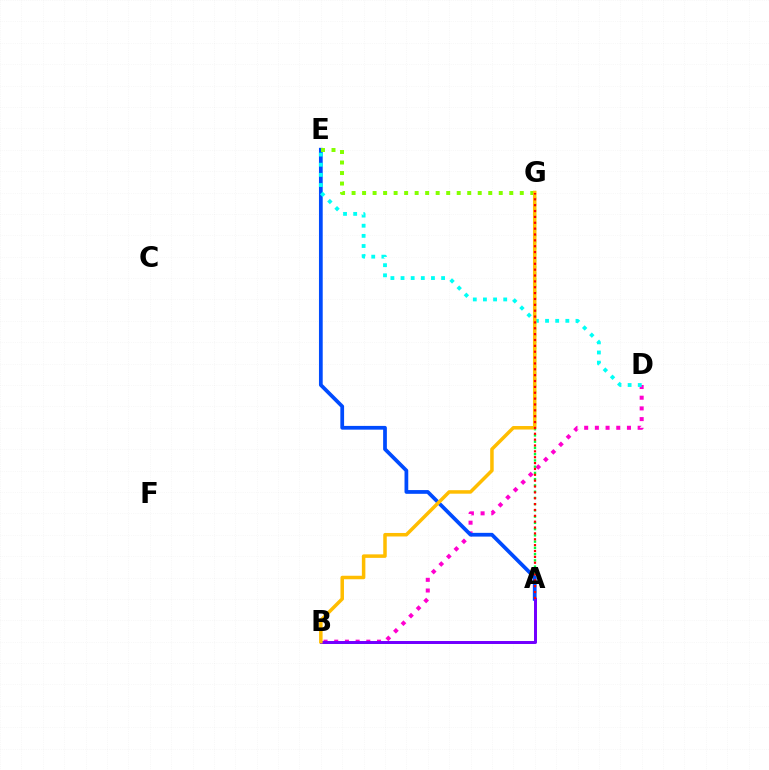{('B', 'D'): [{'color': '#ff00cf', 'line_style': 'dotted', 'thickness': 2.91}], ('A', 'G'): [{'color': '#00ff39', 'line_style': 'dotted', 'thickness': 1.7}, {'color': '#ff0000', 'line_style': 'dotted', 'thickness': 1.59}], ('A', 'E'): [{'color': '#004bff', 'line_style': 'solid', 'thickness': 2.7}], ('D', 'E'): [{'color': '#00fff6', 'line_style': 'dotted', 'thickness': 2.75}], ('A', 'B'): [{'color': '#7200ff', 'line_style': 'solid', 'thickness': 2.15}], ('E', 'G'): [{'color': '#84ff00', 'line_style': 'dotted', 'thickness': 2.86}], ('B', 'G'): [{'color': '#ffbd00', 'line_style': 'solid', 'thickness': 2.52}]}